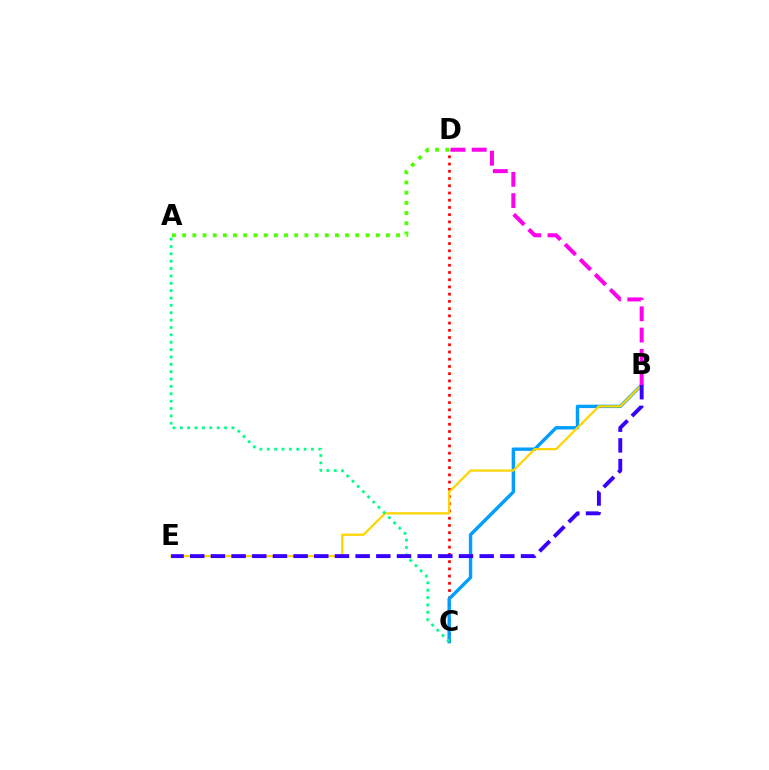{('C', 'D'): [{'color': '#ff0000', 'line_style': 'dotted', 'thickness': 1.96}], ('B', 'C'): [{'color': '#009eff', 'line_style': 'solid', 'thickness': 2.43}], ('B', 'E'): [{'color': '#ffd500', 'line_style': 'solid', 'thickness': 1.62}, {'color': '#3700ff', 'line_style': 'dashed', 'thickness': 2.81}], ('A', 'D'): [{'color': '#4fff00', 'line_style': 'dotted', 'thickness': 2.77}], ('A', 'C'): [{'color': '#00ff86', 'line_style': 'dotted', 'thickness': 2.0}], ('B', 'D'): [{'color': '#ff00ed', 'line_style': 'dashed', 'thickness': 2.89}]}